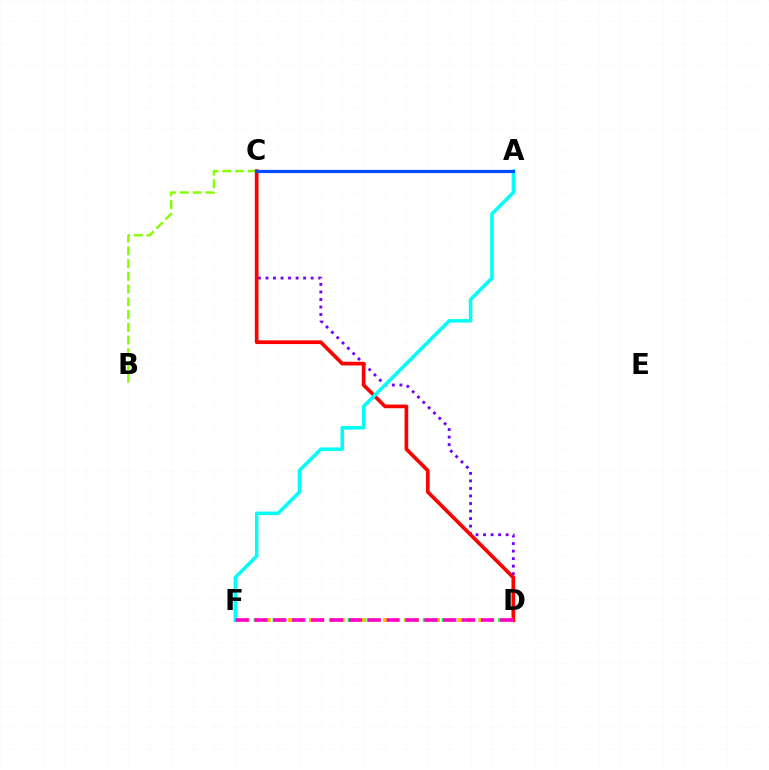{('C', 'D'): [{'color': '#7200ff', 'line_style': 'dotted', 'thickness': 2.05}, {'color': '#ff0000', 'line_style': 'solid', 'thickness': 2.65}], ('D', 'F'): [{'color': '#00ff39', 'line_style': 'dotted', 'thickness': 2.55}, {'color': '#ffbd00', 'line_style': 'dotted', 'thickness': 2.87}, {'color': '#ff00cf', 'line_style': 'dashed', 'thickness': 2.56}], ('B', 'C'): [{'color': '#84ff00', 'line_style': 'dashed', 'thickness': 1.73}], ('A', 'F'): [{'color': '#00fff6', 'line_style': 'solid', 'thickness': 2.53}], ('A', 'C'): [{'color': '#004bff', 'line_style': 'solid', 'thickness': 2.3}]}